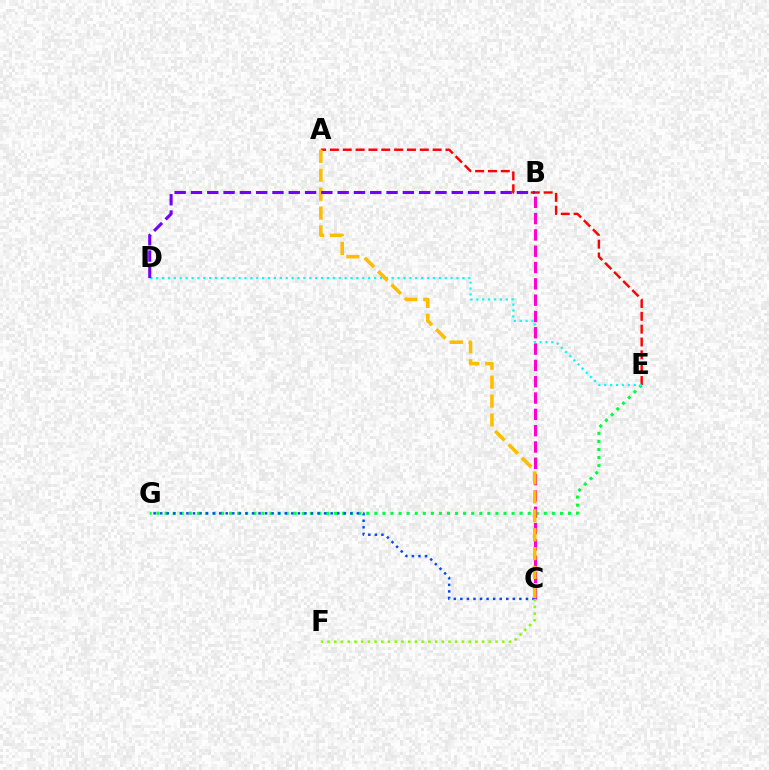{('E', 'G'): [{'color': '#00ff39', 'line_style': 'dotted', 'thickness': 2.19}], ('A', 'E'): [{'color': '#ff0000', 'line_style': 'dashed', 'thickness': 1.74}], ('D', 'E'): [{'color': '#00fff6', 'line_style': 'dotted', 'thickness': 1.6}], ('B', 'C'): [{'color': '#ff00cf', 'line_style': 'dashed', 'thickness': 2.22}], ('C', 'G'): [{'color': '#004bff', 'line_style': 'dotted', 'thickness': 1.78}], ('A', 'C'): [{'color': '#ffbd00', 'line_style': 'dashed', 'thickness': 2.57}], ('B', 'D'): [{'color': '#7200ff', 'line_style': 'dashed', 'thickness': 2.21}], ('C', 'F'): [{'color': '#84ff00', 'line_style': 'dotted', 'thickness': 1.83}]}